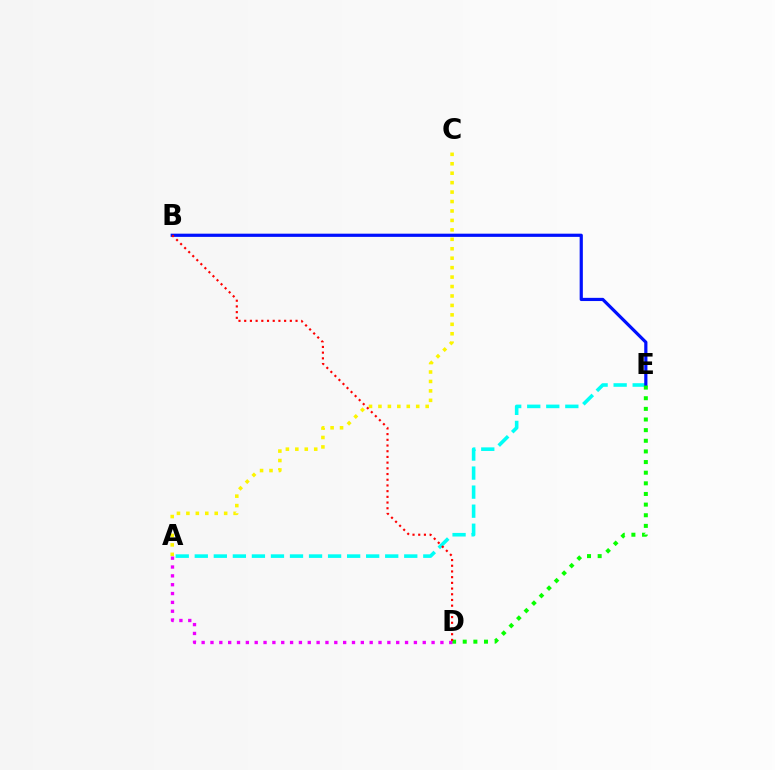{('A', 'E'): [{'color': '#00fff6', 'line_style': 'dashed', 'thickness': 2.59}], ('B', 'E'): [{'color': '#0010ff', 'line_style': 'solid', 'thickness': 2.3}], ('A', 'C'): [{'color': '#fcf500', 'line_style': 'dotted', 'thickness': 2.57}], ('D', 'E'): [{'color': '#08ff00', 'line_style': 'dotted', 'thickness': 2.89}], ('A', 'D'): [{'color': '#ee00ff', 'line_style': 'dotted', 'thickness': 2.4}], ('B', 'D'): [{'color': '#ff0000', 'line_style': 'dotted', 'thickness': 1.55}]}